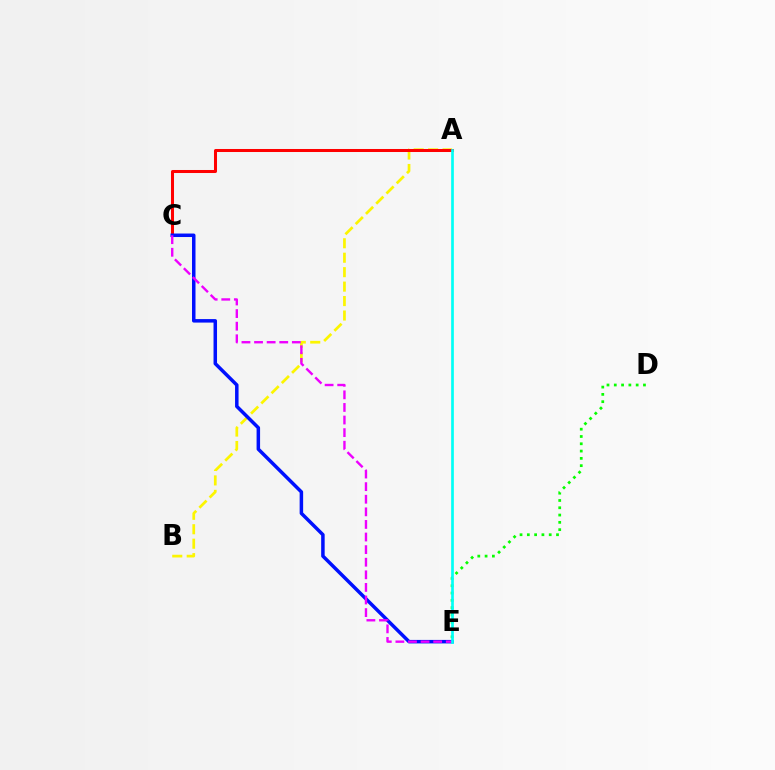{('D', 'E'): [{'color': '#08ff00', 'line_style': 'dotted', 'thickness': 1.98}], ('A', 'B'): [{'color': '#fcf500', 'line_style': 'dashed', 'thickness': 1.96}], ('A', 'C'): [{'color': '#ff0000', 'line_style': 'solid', 'thickness': 2.18}], ('C', 'E'): [{'color': '#0010ff', 'line_style': 'solid', 'thickness': 2.52}, {'color': '#ee00ff', 'line_style': 'dashed', 'thickness': 1.71}], ('A', 'E'): [{'color': '#00fff6', 'line_style': 'solid', 'thickness': 1.94}]}